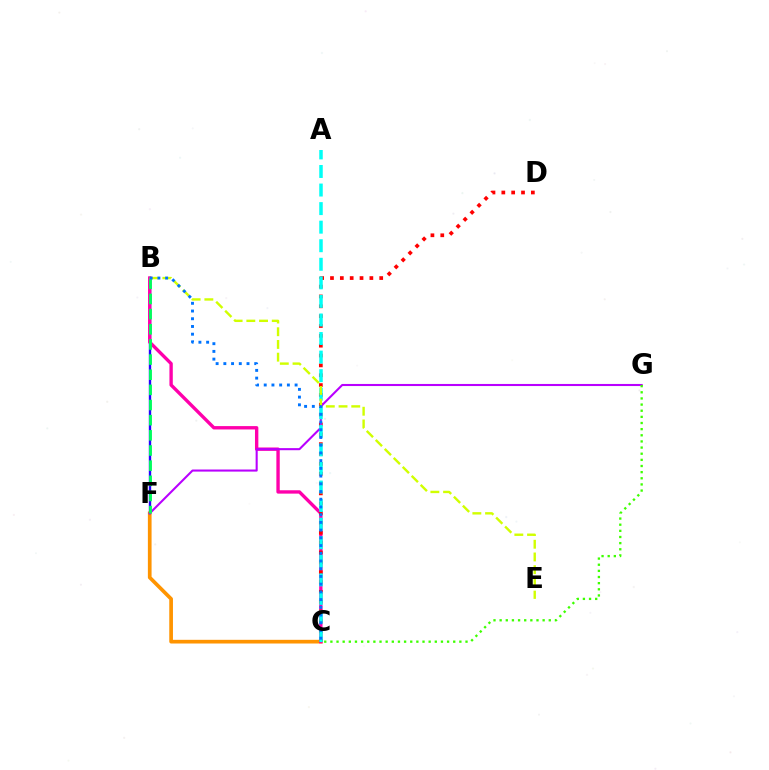{('C', 'F'): [{'color': '#ff9400', 'line_style': 'solid', 'thickness': 2.66}], ('B', 'F'): [{'color': '#2500ff', 'line_style': 'solid', 'thickness': 1.71}, {'color': '#00ff5c', 'line_style': 'dashed', 'thickness': 2.06}], ('B', 'C'): [{'color': '#ff00ac', 'line_style': 'solid', 'thickness': 2.42}, {'color': '#0074ff', 'line_style': 'dotted', 'thickness': 2.1}], ('C', 'D'): [{'color': '#ff0000', 'line_style': 'dotted', 'thickness': 2.68}], ('F', 'G'): [{'color': '#b900ff', 'line_style': 'solid', 'thickness': 1.5}], ('C', 'G'): [{'color': '#3dff00', 'line_style': 'dotted', 'thickness': 1.67}], ('A', 'C'): [{'color': '#00fff6', 'line_style': 'dashed', 'thickness': 2.52}], ('B', 'E'): [{'color': '#d1ff00', 'line_style': 'dashed', 'thickness': 1.73}]}